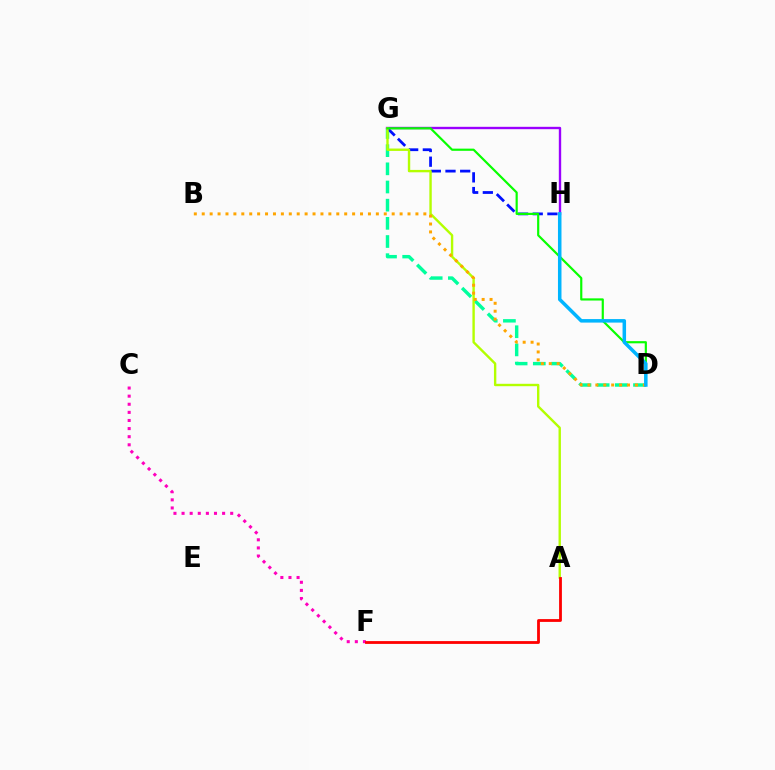{('D', 'G'): [{'color': '#00ff9d', 'line_style': 'dashed', 'thickness': 2.47}, {'color': '#08ff00', 'line_style': 'solid', 'thickness': 1.57}], ('G', 'H'): [{'color': '#0010ff', 'line_style': 'dashed', 'thickness': 1.99}, {'color': '#9b00ff', 'line_style': 'solid', 'thickness': 1.7}], ('A', 'G'): [{'color': '#b3ff00', 'line_style': 'solid', 'thickness': 1.72}], ('C', 'F'): [{'color': '#ff00bd', 'line_style': 'dotted', 'thickness': 2.2}], ('B', 'D'): [{'color': '#ffa500', 'line_style': 'dotted', 'thickness': 2.15}], ('D', 'H'): [{'color': '#00b5ff', 'line_style': 'solid', 'thickness': 2.53}], ('A', 'F'): [{'color': '#ff0000', 'line_style': 'solid', 'thickness': 2.02}]}